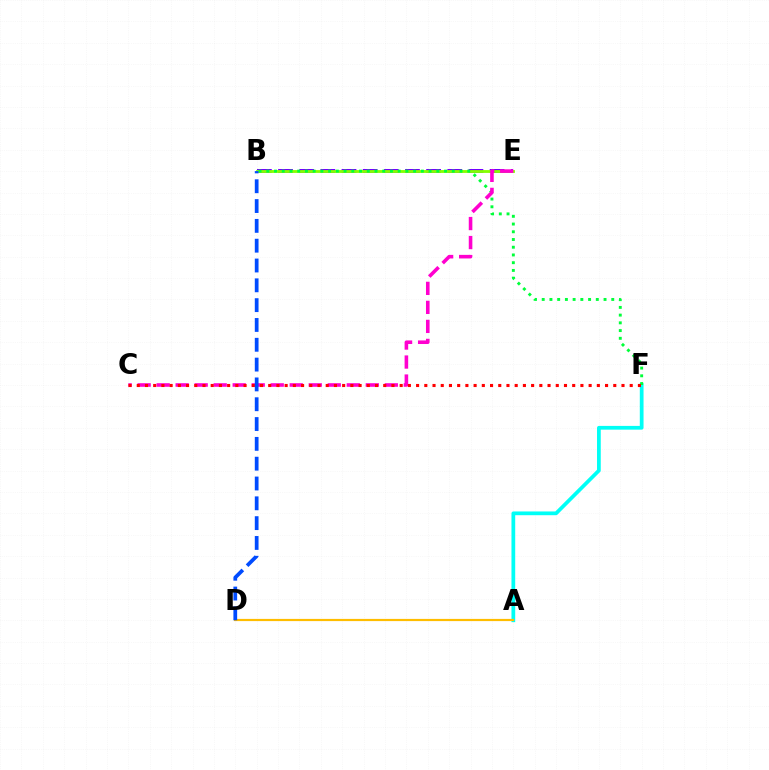{('A', 'F'): [{'color': '#00fff6', 'line_style': 'solid', 'thickness': 2.7}], ('A', 'D'): [{'color': '#ffbd00', 'line_style': 'solid', 'thickness': 1.58}], ('B', 'E'): [{'color': '#7200ff', 'line_style': 'dashed', 'thickness': 2.87}, {'color': '#84ff00', 'line_style': 'solid', 'thickness': 2.04}], ('B', 'F'): [{'color': '#00ff39', 'line_style': 'dotted', 'thickness': 2.1}], ('C', 'E'): [{'color': '#ff00cf', 'line_style': 'dashed', 'thickness': 2.58}], ('C', 'F'): [{'color': '#ff0000', 'line_style': 'dotted', 'thickness': 2.23}], ('B', 'D'): [{'color': '#004bff', 'line_style': 'dashed', 'thickness': 2.69}]}